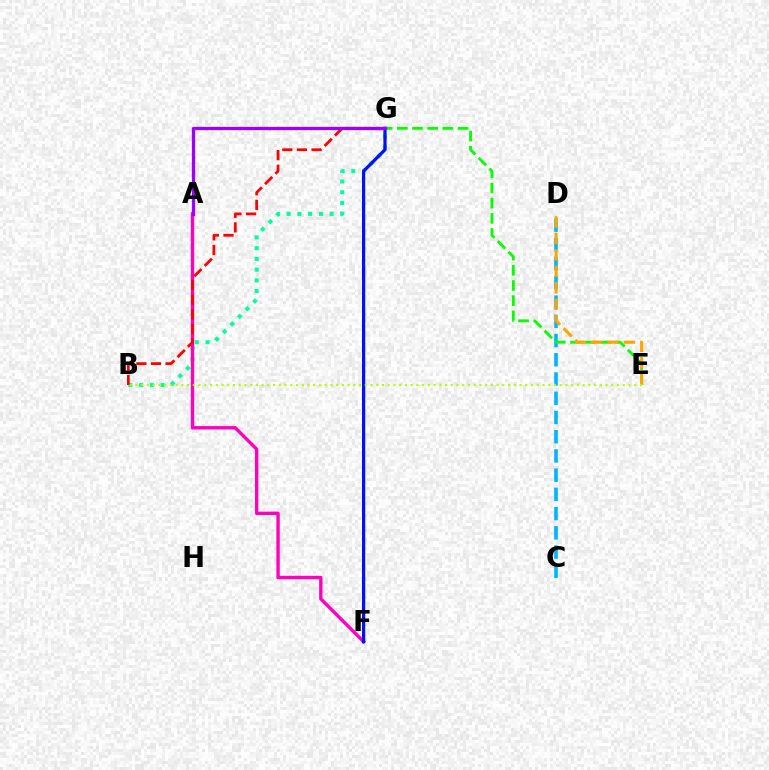{('C', 'D'): [{'color': '#00b5ff', 'line_style': 'dashed', 'thickness': 2.61}], ('E', 'G'): [{'color': '#08ff00', 'line_style': 'dashed', 'thickness': 2.06}], ('B', 'G'): [{'color': '#00ff9d', 'line_style': 'dotted', 'thickness': 2.92}, {'color': '#ff0000', 'line_style': 'dashed', 'thickness': 1.99}], ('A', 'F'): [{'color': '#ff00bd', 'line_style': 'solid', 'thickness': 2.43}], ('F', 'G'): [{'color': '#0010ff', 'line_style': 'solid', 'thickness': 2.33}], ('D', 'E'): [{'color': '#ffa500', 'line_style': 'dashed', 'thickness': 2.23}], ('A', 'G'): [{'color': '#9b00ff', 'line_style': 'solid', 'thickness': 2.38}], ('B', 'E'): [{'color': '#b3ff00', 'line_style': 'dotted', 'thickness': 1.56}]}